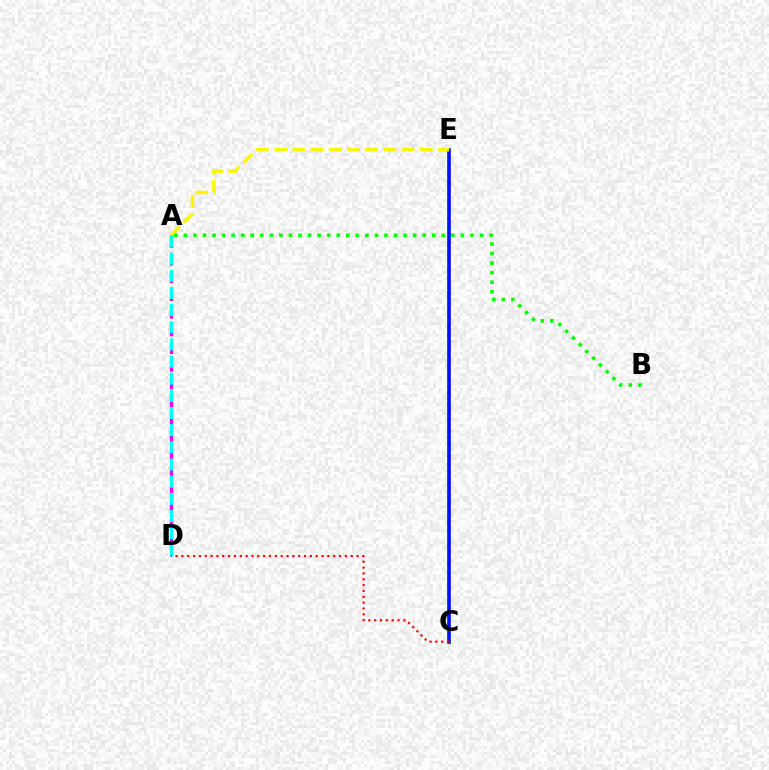{('C', 'E'): [{'color': '#0010ff', 'line_style': 'solid', 'thickness': 2.62}], ('A', 'D'): [{'color': '#ee00ff', 'line_style': 'dashed', 'thickness': 2.4}, {'color': '#00fff6', 'line_style': 'dashed', 'thickness': 2.33}], ('A', 'E'): [{'color': '#fcf500', 'line_style': 'dashed', 'thickness': 2.47}], ('C', 'D'): [{'color': '#ff0000', 'line_style': 'dotted', 'thickness': 1.59}], ('A', 'B'): [{'color': '#08ff00', 'line_style': 'dotted', 'thickness': 2.6}]}